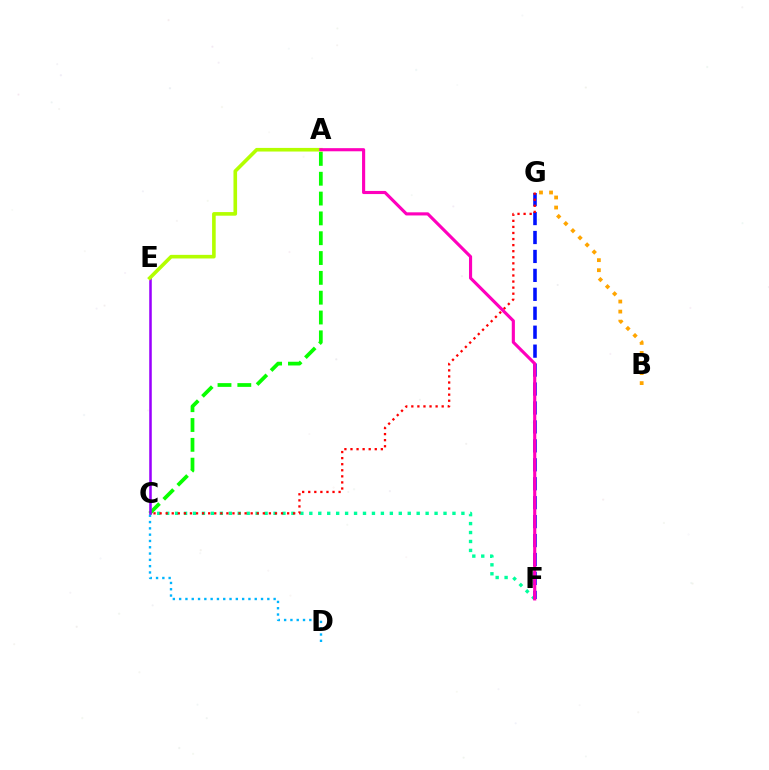{('C', 'F'): [{'color': '#00ff9d', 'line_style': 'dotted', 'thickness': 2.43}], ('A', 'C'): [{'color': '#08ff00', 'line_style': 'dashed', 'thickness': 2.69}], ('C', 'D'): [{'color': '#00b5ff', 'line_style': 'dotted', 'thickness': 1.71}], ('F', 'G'): [{'color': '#0010ff', 'line_style': 'dashed', 'thickness': 2.57}], ('C', 'E'): [{'color': '#9b00ff', 'line_style': 'solid', 'thickness': 1.83}], ('B', 'G'): [{'color': '#ffa500', 'line_style': 'dotted', 'thickness': 2.73}], ('A', 'E'): [{'color': '#b3ff00', 'line_style': 'solid', 'thickness': 2.6}], ('C', 'G'): [{'color': '#ff0000', 'line_style': 'dotted', 'thickness': 1.65}], ('A', 'F'): [{'color': '#ff00bd', 'line_style': 'solid', 'thickness': 2.25}]}